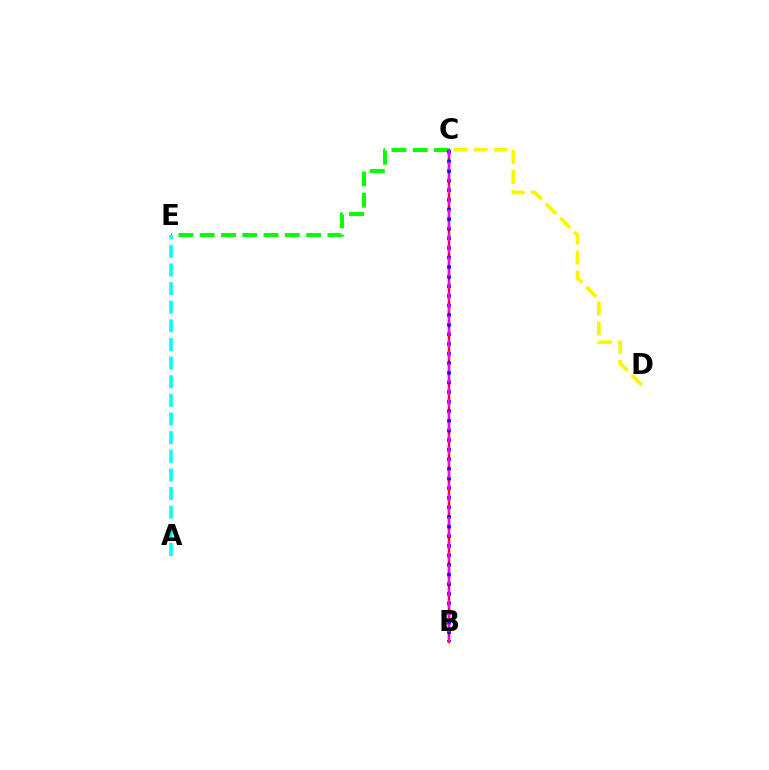{('B', 'C'): [{'color': '#ff0000', 'line_style': 'solid', 'thickness': 1.78}, {'color': '#0010ff', 'line_style': 'dotted', 'thickness': 2.61}, {'color': '#ee00ff', 'line_style': 'dashed', 'thickness': 1.61}], ('C', 'E'): [{'color': '#08ff00', 'line_style': 'dashed', 'thickness': 2.89}], ('C', 'D'): [{'color': '#fcf500', 'line_style': 'dashed', 'thickness': 2.71}], ('A', 'E'): [{'color': '#00fff6', 'line_style': 'dashed', 'thickness': 2.53}]}